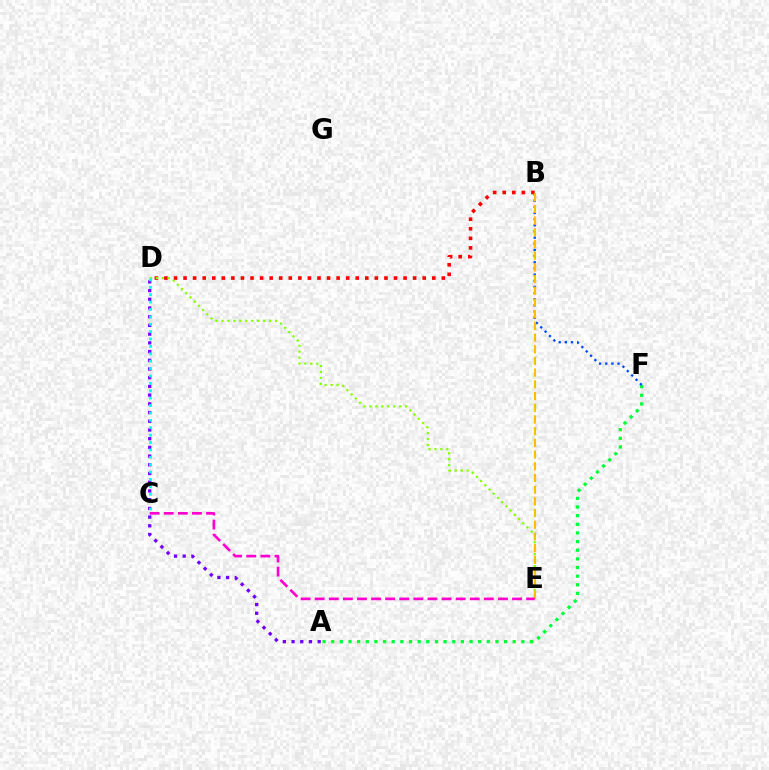{('B', 'D'): [{'color': '#ff0000', 'line_style': 'dotted', 'thickness': 2.6}], ('A', 'F'): [{'color': '#00ff39', 'line_style': 'dotted', 'thickness': 2.35}], ('D', 'E'): [{'color': '#84ff00', 'line_style': 'dotted', 'thickness': 1.62}], ('A', 'D'): [{'color': '#7200ff', 'line_style': 'dotted', 'thickness': 2.37}], ('B', 'F'): [{'color': '#004bff', 'line_style': 'dotted', 'thickness': 1.67}], ('C', 'D'): [{'color': '#00fff6', 'line_style': 'dotted', 'thickness': 2.01}], ('B', 'E'): [{'color': '#ffbd00', 'line_style': 'dashed', 'thickness': 1.59}], ('C', 'E'): [{'color': '#ff00cf', 'line_style': 'dashed', 'thickness': 1.91}]}